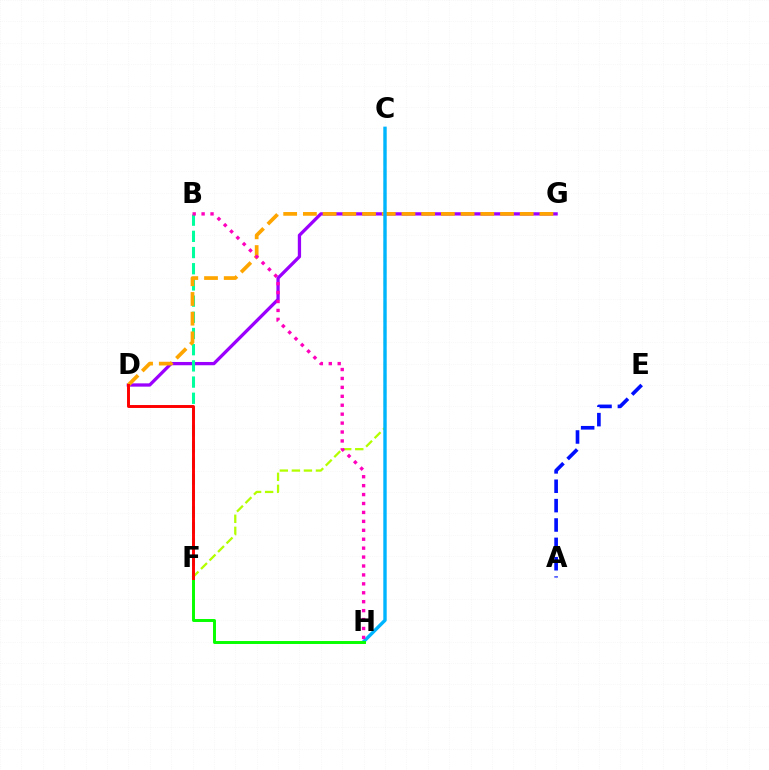{('A', 'E'): [{'color': '#0010ff', 'line_style': 'dashed', 'thickness': 2.63}], ('D', 'G'): [{'color': '#9b00ff', 'line_style': 'solid', 'thickness': 2.36}, {'color': '#ffa500', 'line_style': 'dashed', 'thickness': 2.68}], ('C', 'F'): [{'color': '#b3ff00', 'line_style': 'dashed', 'thickness': 1.64}], ('B', 'F'): [{'color': '#00ff9d', 'line_style': 'dashed', 'thickness': 2.2}], ('C', 'H'): [{'color': '#00b5ff', 'line_style': 'solid', 'thickness': 2.44}], ('B', 'H'): [{'color': '#ff00bd', 'line_style': 'dotted', 'thickness': 2.43}], ('F', 'H'): [{'color': '#08ff00', 'line_style': 'solid', 'thickness': 2.13}], ('D', 'F'): [{'color': '#ff0000', 'line_style': 'solid', 'thickness': 2.12}]}